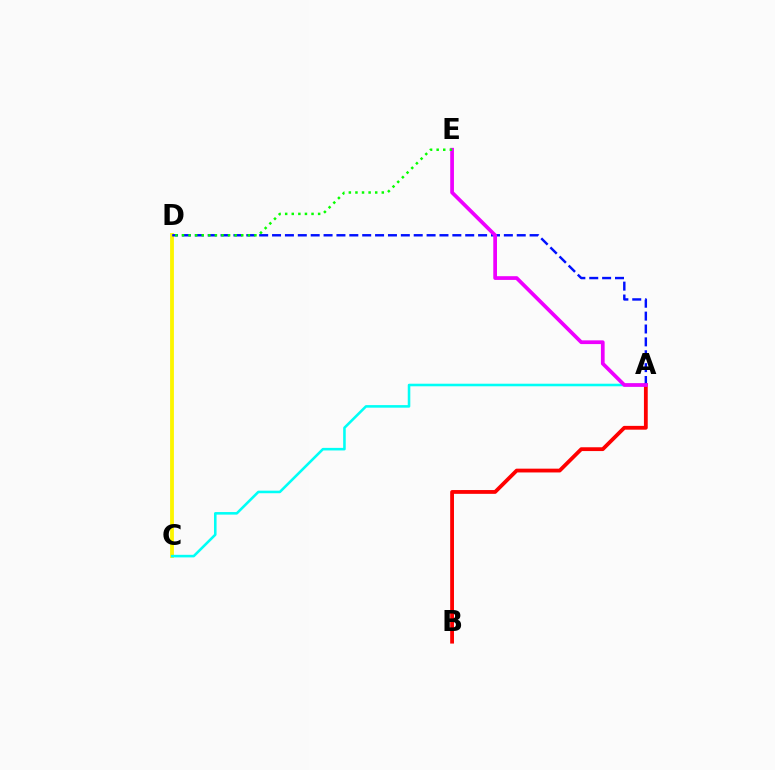{('C', 'D'): [{'color': '#fcf500', 'line_style': 'solid', 'thickness': 2.75}], ('A', 'C'): [{'color': '#00fff6', 'line_style': 'solid', 'thickness': 1.85}], ('A', 'B'): [{'color': '#ff0000', 'line_style': 'solid', 'thickness': 2.74}], ('A', 'D'): [{'color': '#0010ff', 'line_style': 'dashed', 'thickness': 1.75}], ('A', 'E'): [{'color': '#ee00ff', 'line_style': 'solid', 'thickness': 2.68}], ('D', 'E'): [{'color': '#08ff00', 'line_style': 'dotted', 'thickness': 1.79}]}